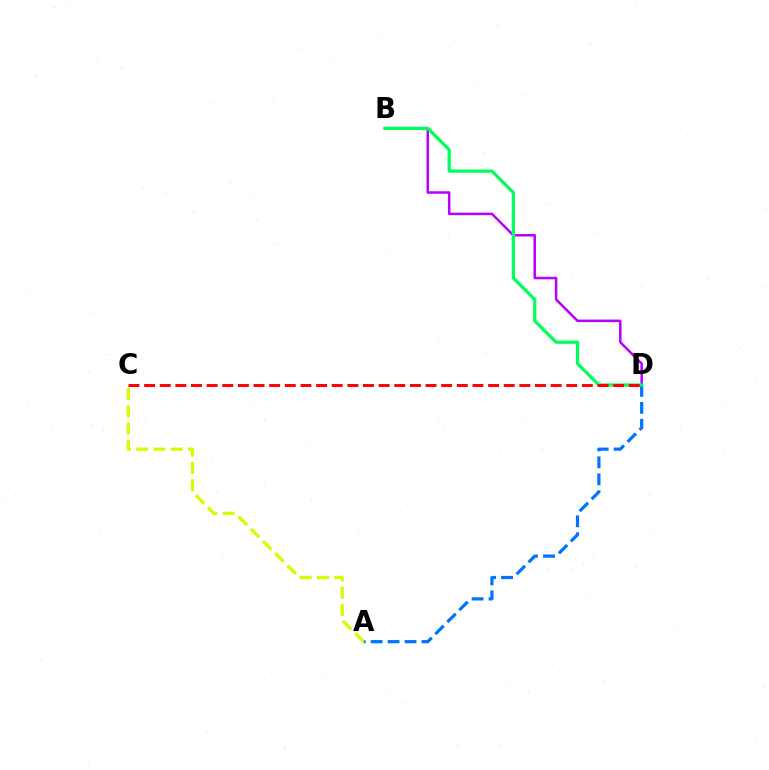{('B', 'D'): [{'color': '#b900ff', 'line_style': 'solid', 'thickness': 1.81}, {'color': '#00ff5c', 'line_style': 'solid', 'thickness': 2.34}], ('A', 'D'): [{'color': '#0074ff', 'line_style': 'dashed', 'thickness': 2.3}], ('A', 'C'): [{'color': '#d1ff00', 'line_style': 'dashed', 'thickness': 2.34}], ('C', 'D'): [{'color': '#ff0000', 'line_style': 'dashed', 'thickness': 2.12}]}